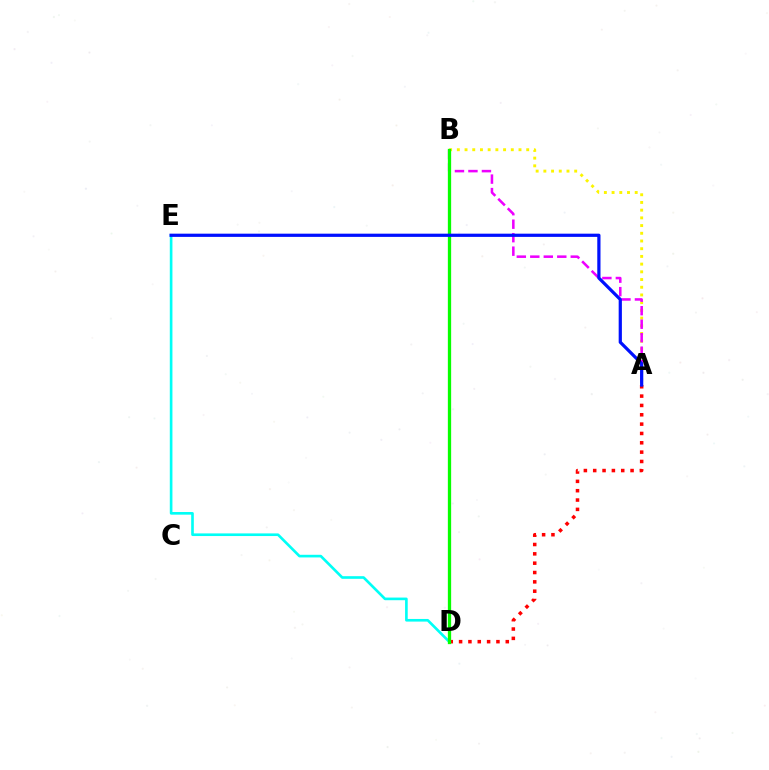{('A', 'D'): [{'color': '#ff0000', 'line_style': 'dotted', 'thickness': 2.54}], ('A', 'B'): [{'color': '#fcf500', 'line_style': 'dotted', 'thickness': 2.09}, {'color': '#ee00ff', 'line_style': 'dashed', 'thickness': 1.83}], ('D', 'E'): [{'color': '#00fff6', 'line_style': 'solid', 'thickness': 1.9}], ('B', 'D'): [{'color': '#08ff00', 'line_style': 'solid', 'thickness': 2.37}], ('A', 'E'): [{'color': '#0010ff', 'line_style': 'solid', 'thickness': 2.31}]}